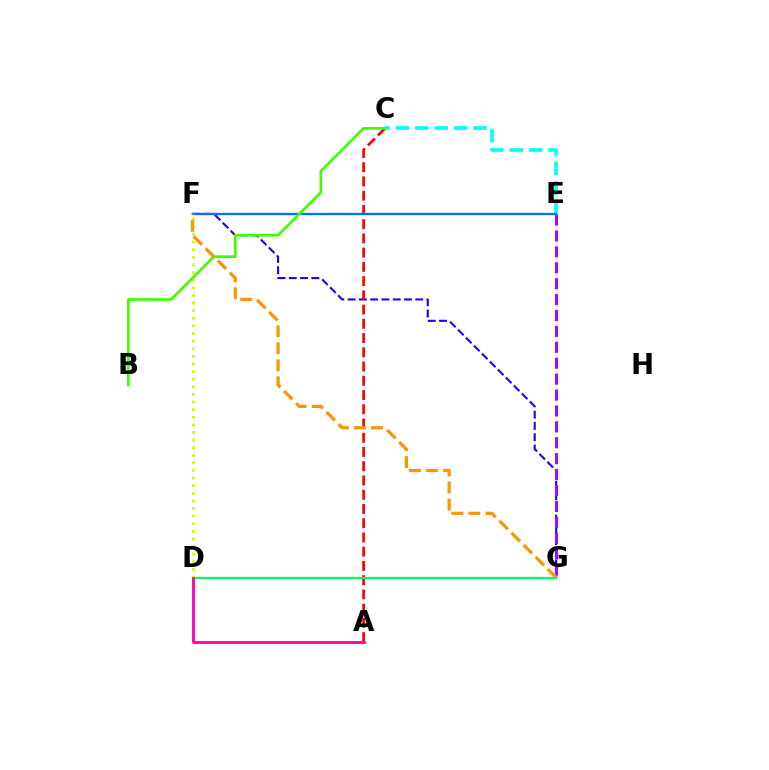{('F', 'G'): [{'color': '#2500ff', 'line_style': 'dashed', 'thickness': 1.53}, {'color': '#ff9400', 'line_style': 'dashed', 'thickness': 2.32}], ('C', 'E'): [{'color': '#00fff6', 'line_style': 'dashed', 'thickness': 2.64}], ('A', 'C'): [{'color': '#ff0000', 'line_style': 'dashed', 'thickness': 1.93}], ('D', 'G'): [{'color': '#00ff5c', 'line_style': 'solid', 'thickness': 1.61}], ('D', 'F'): [{'color': '#d1ff00', 'line_style': 'dotted', 'thickness': 2.07}], ('E', 'G'): [{'color': '#b900ff', 'line_style': 'dashed', 'thickness': 2.16}], ('E', 'F'): [{'color': '#0074ff', 'line_style': 'solid', 'thickness': 1.67}], ('A', 'D'): [{'color': '#ff00ac', 'line_style': 'solid', 'thickness': 2.05}], ('B', 'C'): [{'color': '#3dff00', 'line_style': 'solid', 'thickness': 1.91}]}